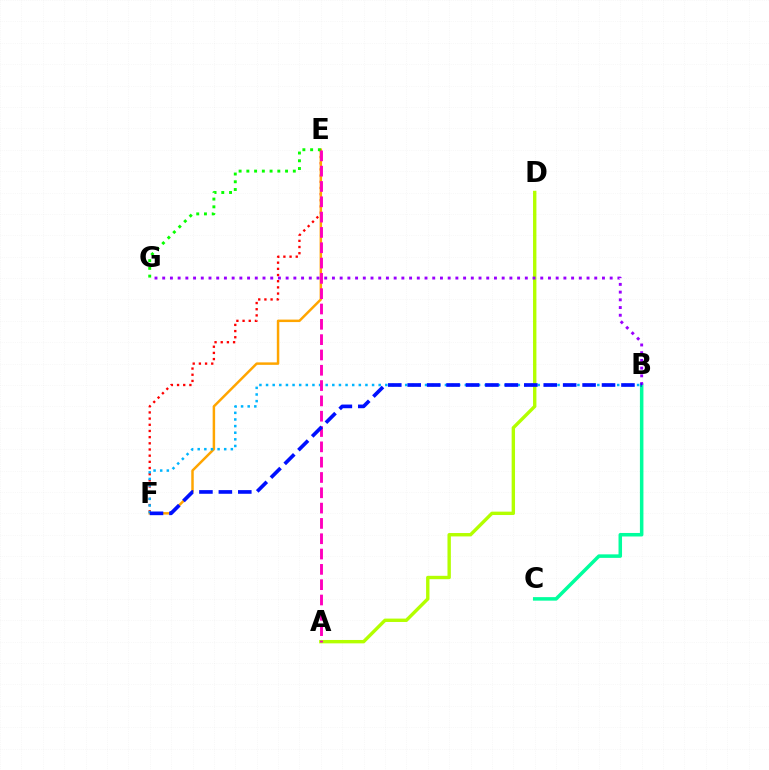{('E', 'F'): [{'color': '#ff0000', 'line_style': 'dotted', 'thickness': 1.68}, {'color': '#ffa500', 'line_style': 'solid', 'thickness': 1.79}], ('A', 'D'): [{'color': '#b3ff00', 'line_style': 'solid', 'thickness': 2.44}], ('E', 'G'): [{'color': '#08ff00', 'line_style': 'dotted', 'thickness': 2.1}], ('B', 'C'): [{'color': '#00ff9d', 'line_style': 'solid', 'thickness': 2.53}], ('B', 'F'): [{'color': '#00b5ff', 'line_style': 'dotted', 'thickness': 1.8}, {'color': '#0010ff', 'line_style': 'dashed', 'thickness': 2.64}], ('A', 'E'): [{'color': '#ff00bd', 'line_style': 'dashed', 'thickness': 2.08}], ('B', 'G'): [{'color': '#9b00ff', 'line_style': 'dotted', 'thickness': 2.1}]}